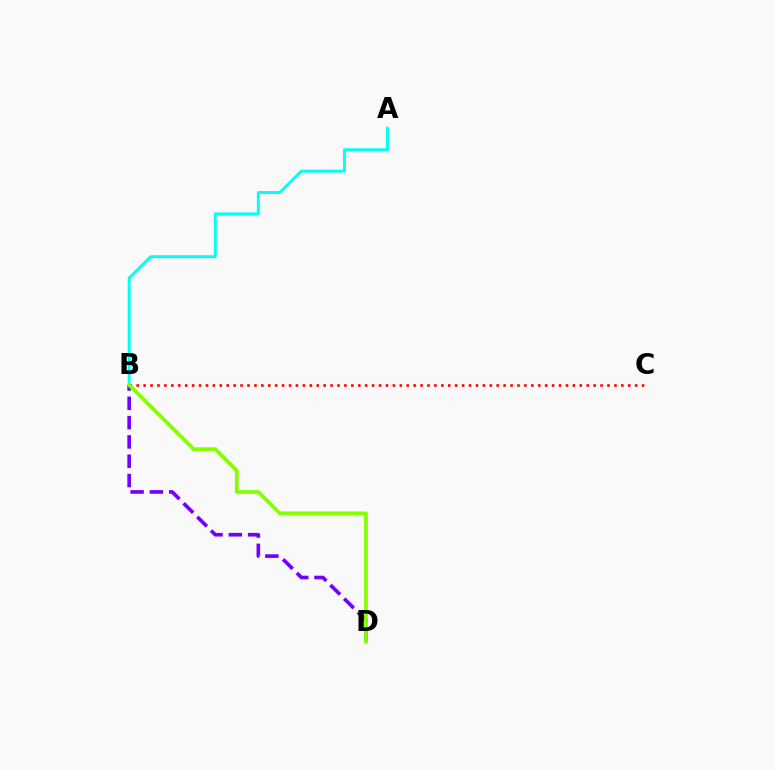{('B', 'C'): [{'color': '#ff0000', 'line_style': 'dotted', 'thickness': 1.88}], ('A', 'B'): [{'color': '#00fff6', 'line_style': 'solid', 'thickness': 2.1}], ('B', 'D'): [{'color': '#7200ff', 'line_style': 'dashed', 'thickness': 2.62}, {'color': '#84ff00', 'line_style': 'solid', 'thickness': 2.68}]}